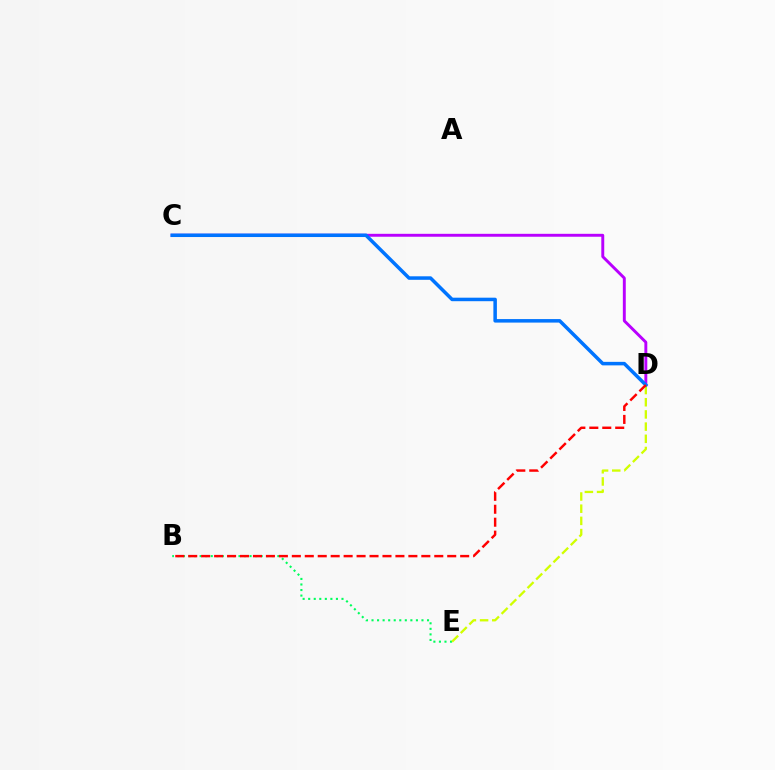{('B', 'E'): [{'color': '#00ff5c', 'line_style': 'dotted', 'thickness': 1.51}], ('C', 'D'): [{'color': '#b900ff', 'line_style': 'solid', 'thickness': 2.1}, {'color': '#0074ff', 'line_style': 'solid', 'thickness': 2.53}], ('D', 'E'): [{'color': '#d1ff00', 'line_style': 'dashed', 'thickness': 1.66}], ('B', 'D'): [{'color': '#ff0000', 'line_style': 'dashed', 'thickness': 1.76}]}